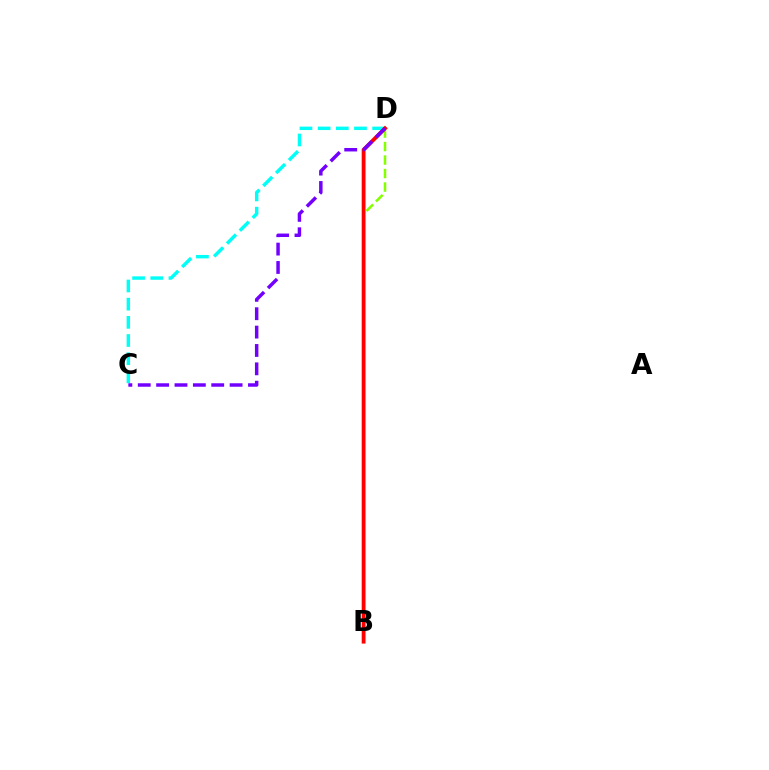{('C', 'D'): [{'color': '#00fff6', 'line_style': 'dashed', 'thickness': 2.47}, {'color': '#7200ff', 'line_style': 'dashed', 'thickness': 2.5}], ('B', 'D'): [{'color': '#84ff00', 'line_style': 'dashed', 'thickness': 1.83}, {'color': '#ff0000', 'line_style': 'solid', 'thickness': 2.75}]}